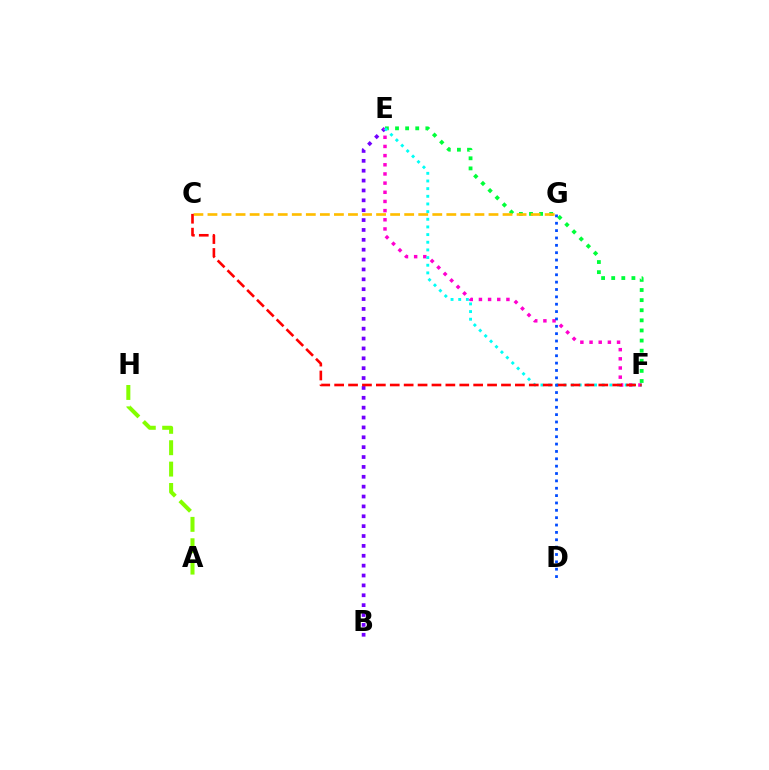{('A', 'H'): [{'color': '#84ff00', 'line_style': 'dashed', 'thickness': 2.9}], ('E', 'F'): [{'color': '#00ff39', 'line_style': 'dotted', 'thickness': 2.75}, {'color': '#ff00cf', 'line_style': 'dotted', 'thickness': 2.49}, {'color': '#00fff6', 'line_style': 'dotted', 'thickness': 2.08}], ('C', 'G'): [{'color': '#ffbd00', 'line_style': 'dashed', 'thickness': 1.91}], ('B', 'E'): [{'color': '#7200ff', 'line_style': 'dotted', 'thickness': 2.68}], ('C', 'F'): [{'color': '#ff0000', 'line_style': 'dashed', 'thickness': 1.89}], ('D', 'G'): [{'color': '#004bff', 'line_style': 'dotted', 'thickness': 2.0}]}